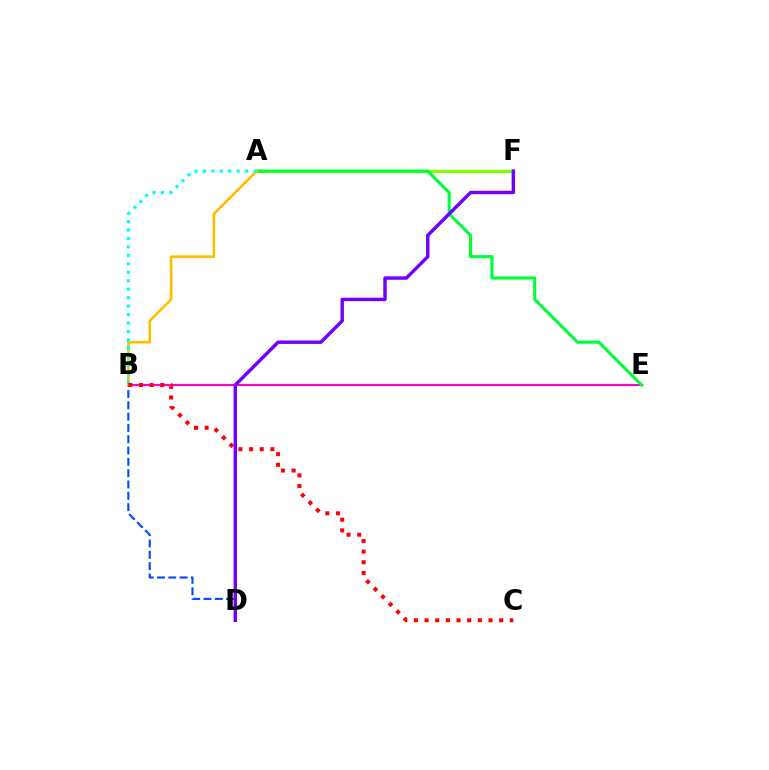{('A', 'F'): [{'color': '#84ff00', 'line_style': 'solid', 'thickness': 2.36}], ('B', 'D'): [{'color': '#004bff', 'line_style': 'dashed', 'thickness': 1.54}], ('B', 'E'): [{'color': '#ff00cf', 'line_style': 'solid', 'thickness': 1.52}], ('A', 'E'): [{'color': '#00ff39', 'line_style': 'solid', 'thickness': 2.23}], ('A', 'B'): [{'color': '#ffbd00', 'line_style': 'solid', 'thickness': 1.89}, {'color': '#00fff6', 'line_style': 'dotted', 'thickness': 2.3}], ('B', 'C'): [{'color': '#ff0000', 'line_style': 'dotted', 'thickness': 2.9}], ('D', 'F'): [{'color': '#7200ff', 'line_style': 'solid', 'thickness': 2.47}]}